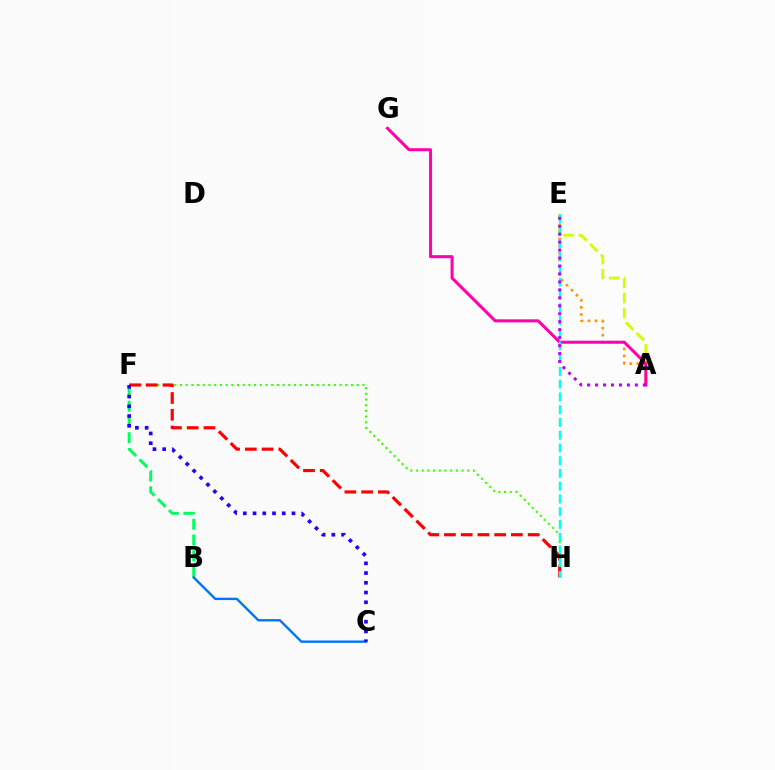{('F', 'H'): [{'color': '#3dff00', 'line_style': 'dotted', 'thickness': 1.55}, {'color': '#ff0000', 'line_style': 'dashed', 'thickness': 2.27}], ('A', 'E'): [{'color': '#ff9400', 'line_style': 'dotted', 'thickness': 1.91}, {'color': '#d1ff00', 'line_style': 'dashed', 'thickness': 2.05}, {'color': '#b900ff', 'line_style': 'dotted', 'thickness': 2.16}], ('A', 'G'): [{'color': '#ff00ac', 'line_style': 'solid', 'thickness': 2.18}], ('E', 'H'): [{'color': '#00fff6', 'line_style': 'dashed', 'thickness': 1.73}], ('B', 'F'): [{'color': '#00ff5c', 'line_style': 'dashed', 'thickness': 2.14}], ('B', 'C'): [{'color': '#0074ff', 'line_style': 'solid', 'thickness': 1.71}], ('C', 'F'): [{'color': '#2500ff', 'line_style': 'dotted', 'thickness': 2.64}]}